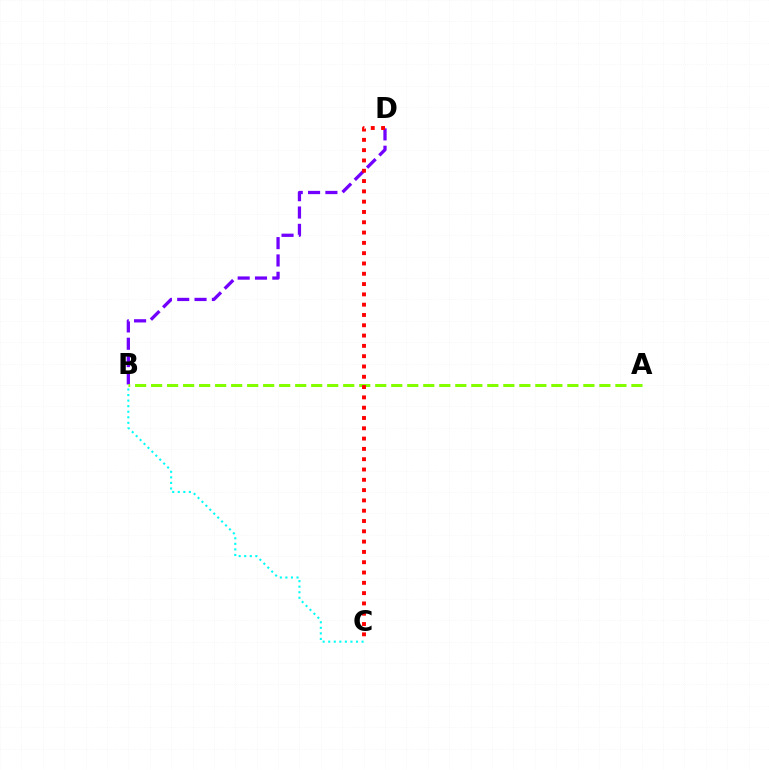{('B', 'D'): [{'color': '#7200ff', 'line_style': 'dashed', 'thickness': 2.35}], ('B', 'C'): [{'color': '#00fff6', 'line_style': 'dotted', 'thickness': 1.51}], ('A', 'B'): [{'color': '#84ff00', 'line_style': 'dashed', 'thickness': 2.17}], ('C', 'D'): [{'color': '#ff0000', 'line_style': 'dotted', 'thickness': 2.8}]}